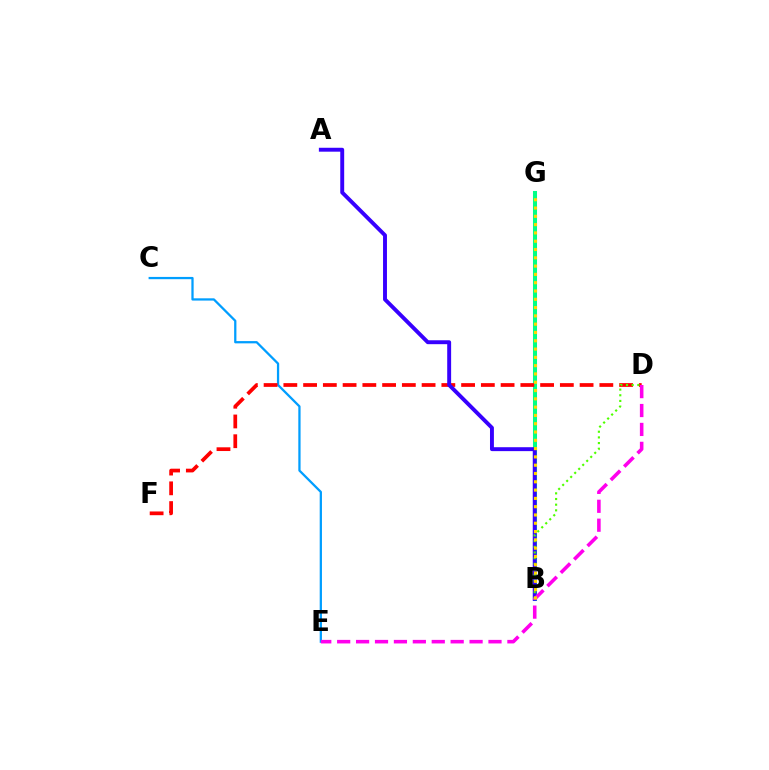{('B', 'G'): [{'color': '#00ff86', 'line_style': 'solid', 'thickness': 2.92}, {'color': '#ffd500', 'line_style': 'dotted', 'thickness': 2.25}], ('C', 'E'): [{'color': '#009eff', 'line_style': 'solid', 'thickness': 1.63}], ('D', 'F'): [{'color': '#ff0000', 'line_style': 'dashed', 'thickness': 2.68}], ('A', 'B'): [{'color': '#3700ff', 'line_style': 'solid', 'thickness': 2.82}], ('D', 'E'): [{'color': '#ff00ed', 'line_style': 'dashed', 'thickness': 2.57}], ('B', 'D'): [{'color': '#4fff00', 'line_style': 'dotted', 'thickness': 1.54}]}